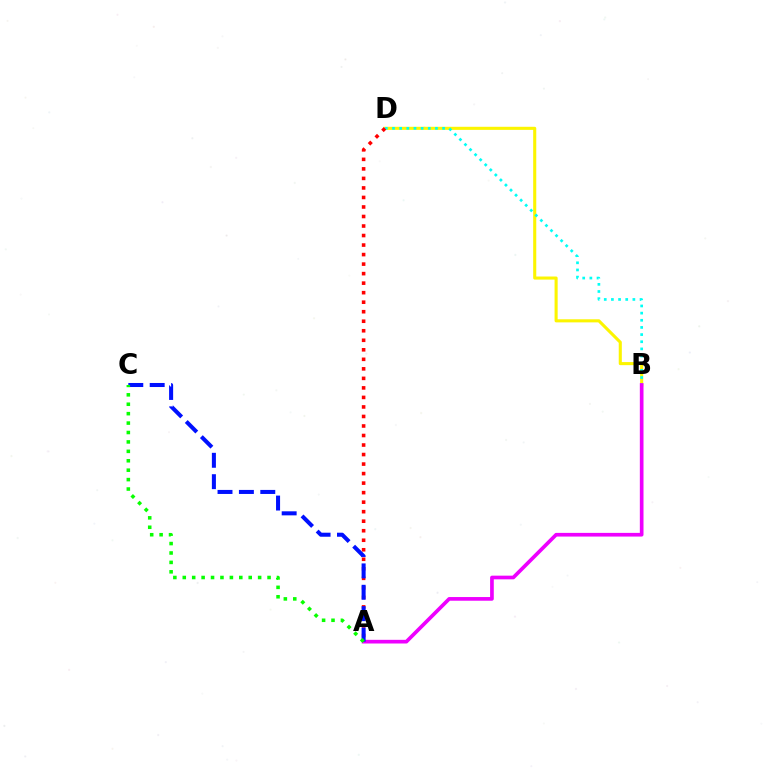{('B', 'D'): [{'color': '#fcf500', 'line_style': 'solid', 'thickness': 2.22}, {'color': '#00fff6', 'line_style': 'dotted', 'thickness': 1.94}], ('A', 'B'): [{'color': '#ee00ff', 'line_style': 'solid', 'thickness': 2.65}], ('A', 'D'): [{'color': '#ff0000', 'line_style': 'dotted', 'thickness': 2.59}], ('A', 'C'): [{'color': '#0010ff', 'line_style': 'dashed', 'thickness': 2.91}, {'color': '#08ff00', 'line_style': 'dotted', 'thickness': 2.56}]}